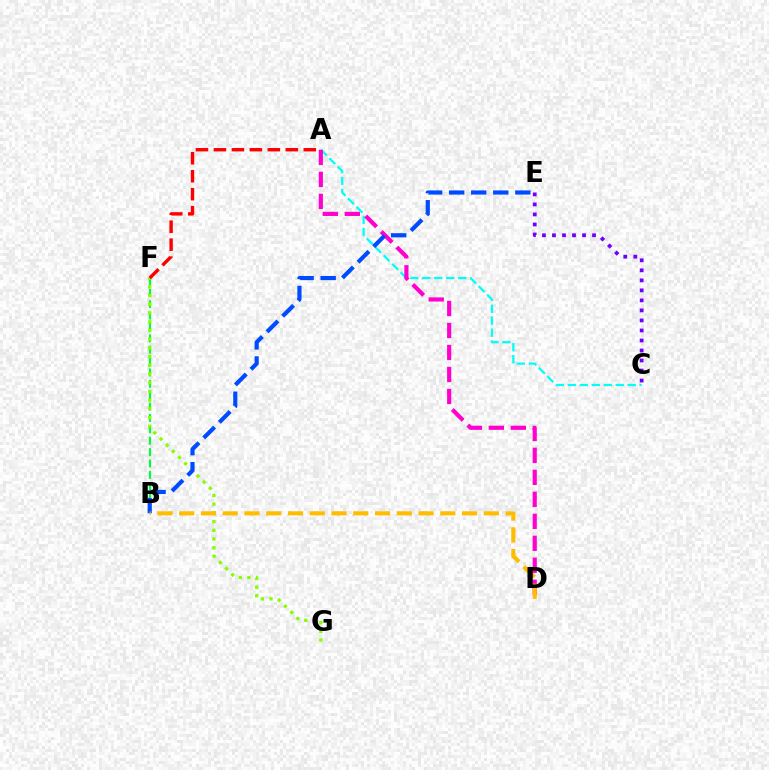{('B', 'F'): [{'color': '#00ff39', 'line_style': 'dashed', 'thickness': 1.55}], ('C', 'E'): [{'color': '#7200ff', 'line_style': 'dotted', 'thickness': 2.72}], ('A', 'C'): [{'color': '#00fff6', 'line_style': 'dashed', 'thickness': 1.63}], ('A', 'D'): [{'color': '#ff00cf', 'line_style': 'dashed', 'thickness': 2.99}], ('F', 'G'): [{'color': '#84ff00', 'line_style': 'dotted', 'thickness': 2.37}], ('B', 'E'): [{'color': '#004bff', 'line_style': 'dashed', 'thickness': 3.0}], ('A', 'F'): [{'color': '#ff0000', 'line_style': 'dashed', 'thickness': 2.44}], ('B', 'D'): [{'color': '#ffbd00', 'line_style': 'dashed', 'thickness': 2.96}]}